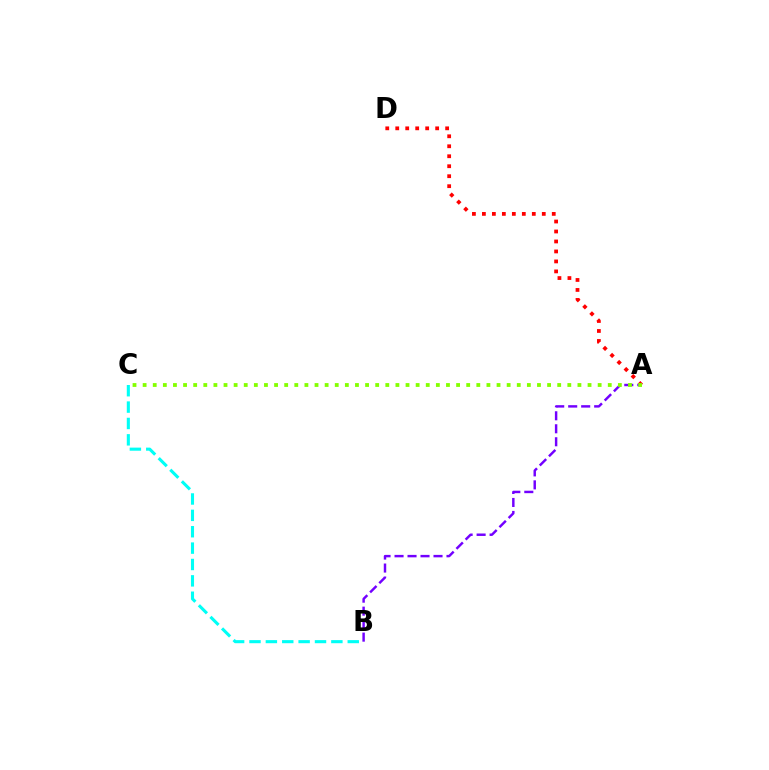{('A', 'D'): [{'color': '#ff0000', 'line_style': 'dotted', 'thickness': 2.71}], ('B', 'C'): [{'color': '#00fff6', 'line_style': 'dashed', 'thickness': 2.22}], ('A', 'B'): [{'color': '#7200ff', 'line_style': 'dashed', 'thickness': 1.76}], ('A', 'C'): [{'color': '#84ff00', 'line_style': 'dotted', 'thickness': 2.75}]}